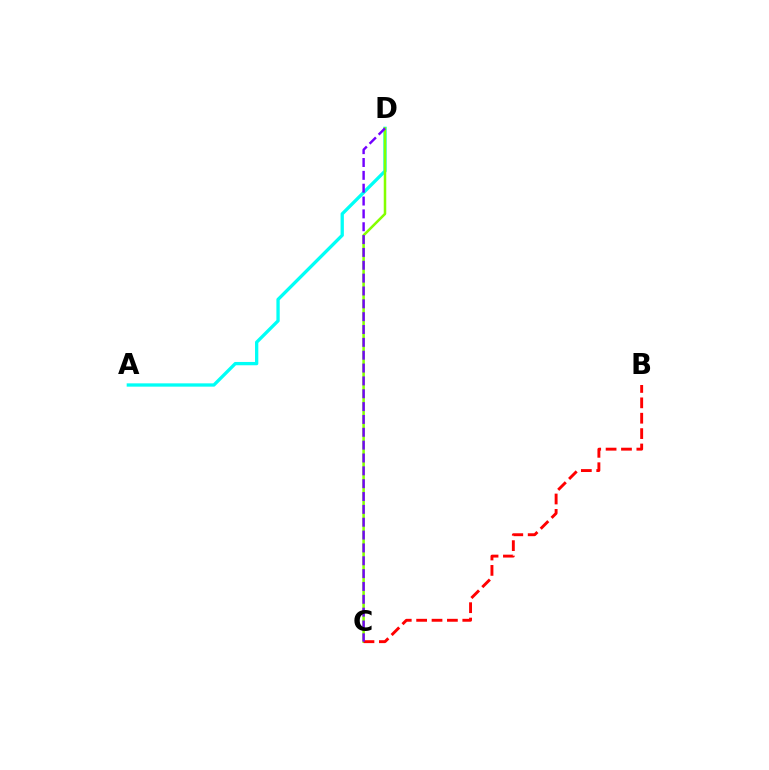{('A', 'D'): [{'color': '#00fff6', 'line_style': 'solid', 'thickness': 2.38}], ('C', 'D'): [{'color': '#84ff00', 'line_style': 'solid', 'thickness': 1.82}, {'color': '#7200ff', 'line_style': 'dashed', 'thickness': 1.75}], ('B', 'C'): [{'color': '#ff0000', 'line_style': 'dashed', 'thickness': 2.09}]}